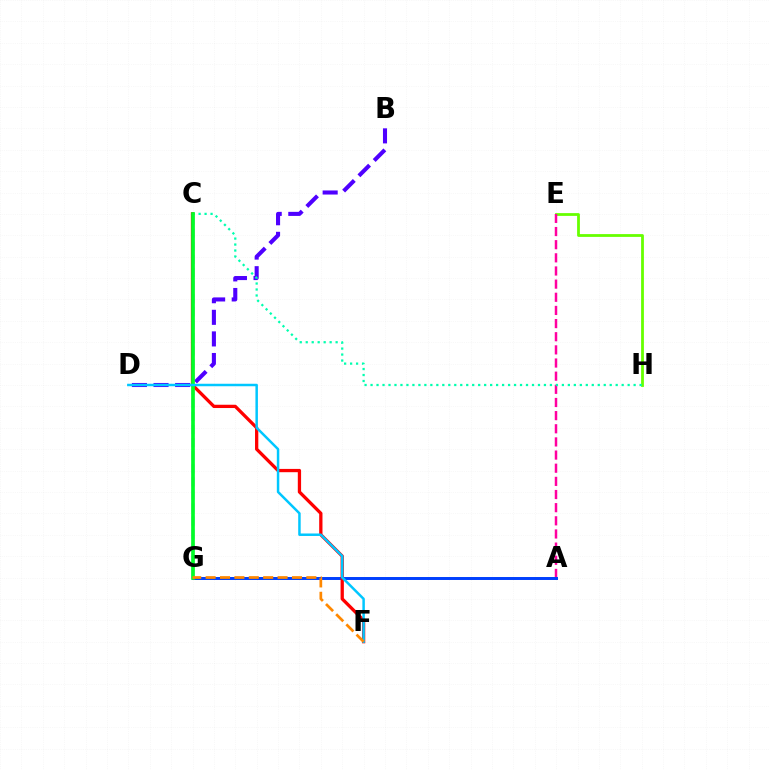{('C', 'G'): [{'color': '#d600ff', 'line_style': 'dashed', 'thickness': 1.78}, {'color': '#00ff27', 'line_style': 'solid', 'thickness': 2.65}], ('B', 'D'): [{'color': '#4f00ff', 'line_style': 'dashed', 'thickness': 2.93}], ('E', 'H'): [{'color': '#66ff00', 'line_style': 'solid', 'thickness': 2.01}], ('A', 'E'): [{'color': '#ff00a0', 'line_style': 'dashed', 'thickness': 1.79}], ('A', 'G'): [{'color': '#eeff00', 'line_style': 'dashed', 'thickness': 1.81}, {'color': '#003fff', 'line_style': 'solid', 'thickness': 2.13}], ('C', 'H'): [{'color': '#00ffaf', 'line_style': 'dotted', 'thickness': 1.62}], ('C', 'F'): [{'color': '#ff0000', 'line_style': 'solid', 'thickness': 2.37}], ('D', 'F'): [{'color': '#00c7ff', 'line_style': 'solid', 'thickness': 1.79}], ('F', 'G'): [{'color': '#ff8800', 'line_style': 'dashed', 'thickness': 1.95}]}